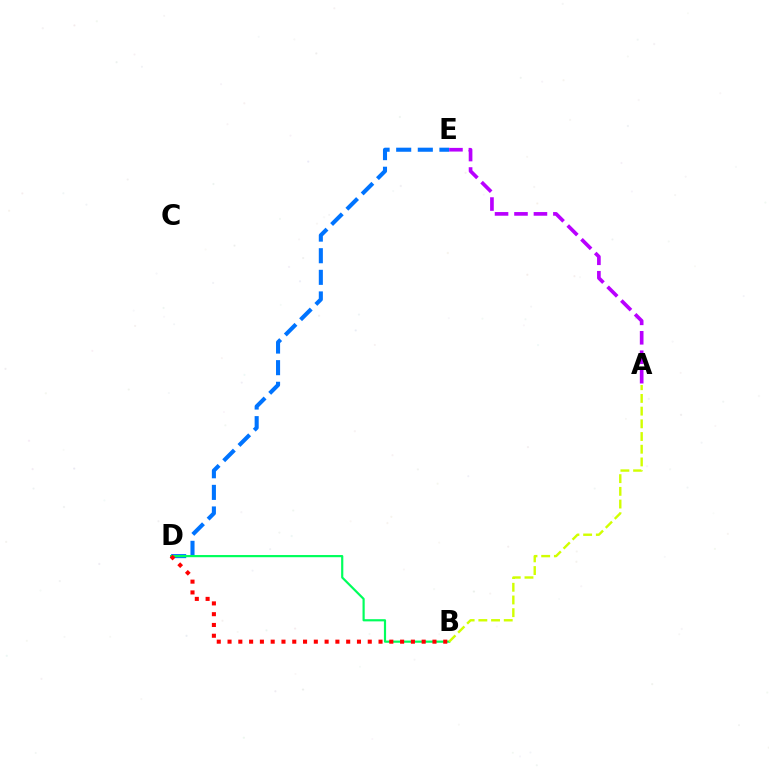{('D', 'E'): [{'color': '#0074ff', 'line_style': 'dashed', 'thickness': 2.94}], ('B', 'D'): [{'color': '#00ff5c', 'line_style': 'solid', 'thickness': 1.57}, {'color': '#ff0000', 'line_style': 'dotted', 'thickness': 2.93}], ('A', 'B'): [{'color': '#d1ff00', 'line_style': 'dashed', 'thickness': 1.73}], ('A', 'E'): [{'color': '#b900ff', 'line_style': 'dashed', 'thickness': 2.64}]}